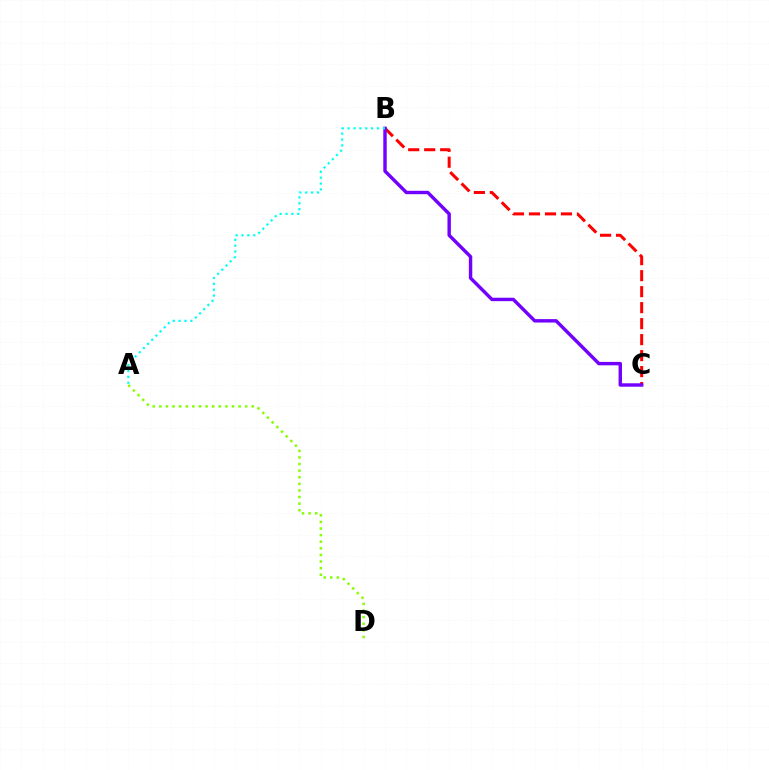{('B', 'C'): [{'color': '#ff0000', 'line_style': 'dashed', 'thickness': 2.17}, {'color': '#7200ff', 'line_style': 'solid', 'thickness': 2.46}], ('A', 'D'): [{'color': '#84ff00', 'line_style': 'dotted', 'thickness': 1.79}], ('A', 'B'): [{'color': '#00fff6', 'line_style': 'dotted', 'thickness': 1.6}]}